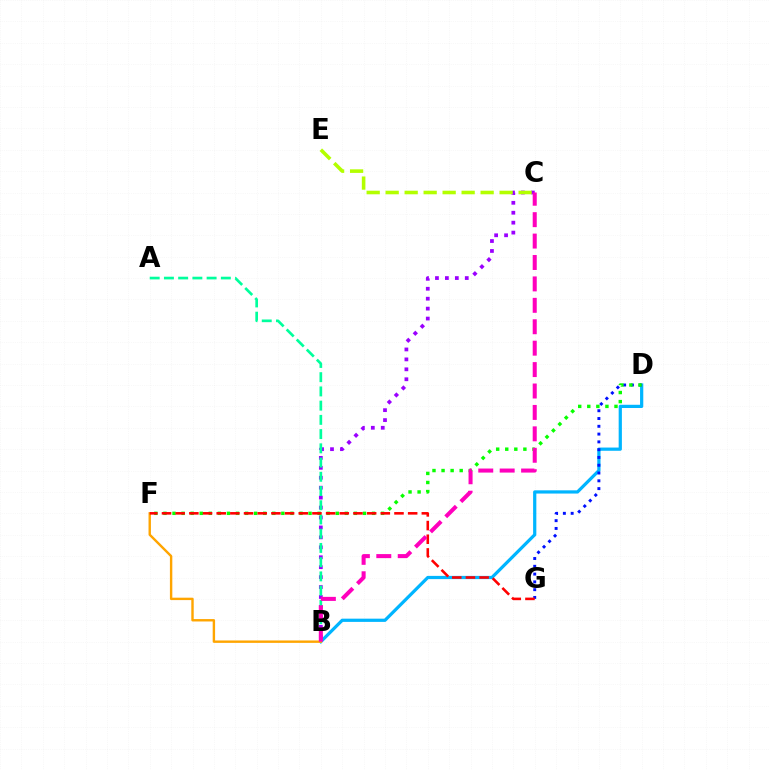{('B', 'D'): [{'color': '#00b5ff', 'line_style': 'solid', 'thickness': 2.32}], ('B', 'C'): [{'color': '#9b00ff', 'line_style': 'dotted', 'thickness': 2.7}, {'color': '#ff00bd', 'line_style': 'dashed', 'thickness': 2.91}], ('A', 'B'): [{'color': '#00ff9d', 'line_style': 'dashed', 'thickness': 1.93}], ('B', 'F'): [{'color': '#ffa500', 'line_style': 'solid', 'thickness': 1.73}], ('D', 'G'): [{'color': '#0010ff', 'line_style': 'dotted', 'thickness': 2.12}], ('D', 'F'): [{'color': '#08ff00', 'line_style': 'dotted', 'thickness': 2.46}], ('C', 'E'): [{'color': '#b3ff00', 'line_style': 'dashed', 'thickness': 2.58}], ('F', 'G'): [{'color': '#ff0000', 'line_style': 'dashed', 'thickness': 1.86}]}